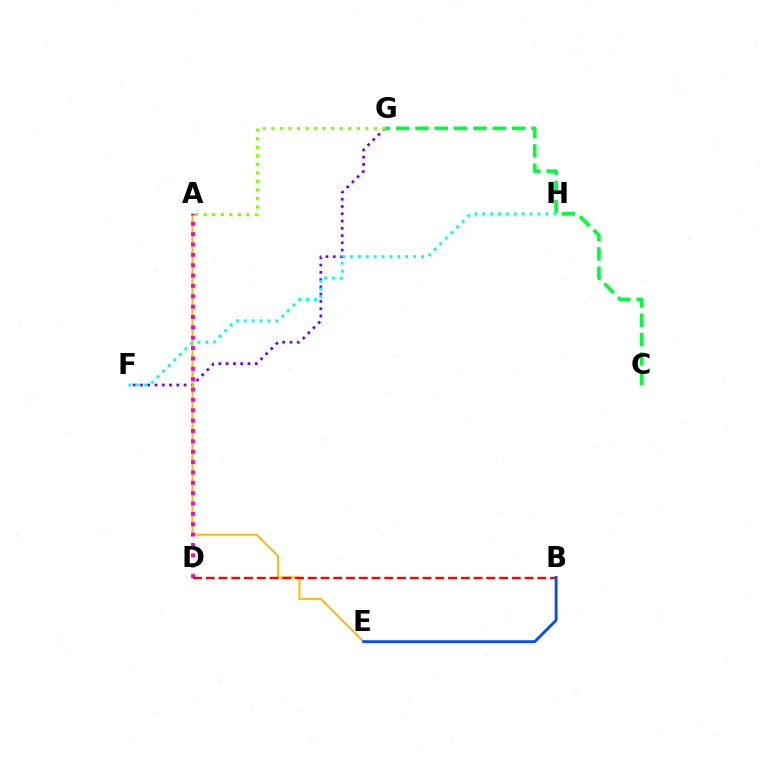{('F', 'G'): [{'color': '#7200ff', 'line_style': 'dotted', 'thickness': 1.98}], ('A', 'E'): [{'color': '#ffbd00', 'line_style': 'solid', 'thickness': 1.52}], ('C', 'G'): [{'color': '#00ff39', 'line_style': 'dashed', 'thickness': 2.63}], ('A', 'D'): [{'color': '#ff00cf', 'line_style': 'dotted', 'thickness': 2.82}], ('B', 'D'): [{'color': '#ff0000', 'line_style': 'dashed', 'thickness': 1.73}], ('A', 'G'): [{'color': '#84ff00', 'line_style': 'dotted', 'thickness': 2.32}], ('F', 'H'): [{'color': '#00fff6', 'line_style': 'dotted', 'thickness': 2.14}], ('B', 'E'): [{'color': '#004bff', 'line_style': 'solid', 'thickness': 2.03}]}